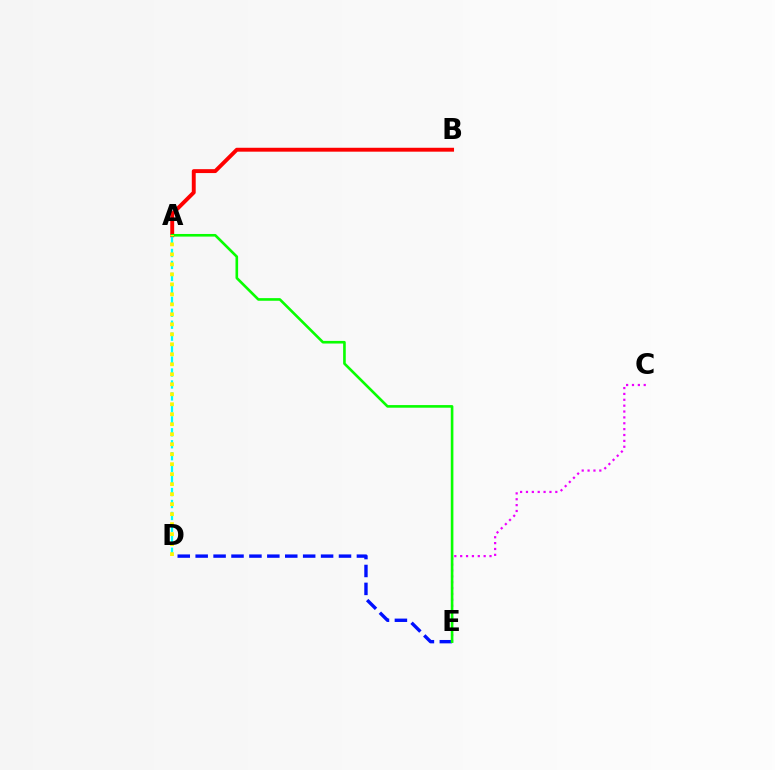{('D', 'E'): [{'color': '#0010ff', 'line_style': 'dashed', 'thickness': 2.43}], ('A', 'B'): [{'color': '#ff0000', 'line_style': 'solid', 'thickness': 2.81}], ('C', 'E'): [{'color': '#ee00ff', 'line_style': 'dotted', 'thickness': 1.59}], ('A', 'E'): [{'color': '#08ff00', 'line_style': 'solid', 'thickness': 1.89}], ('A', 'D'): [{'color': '#00fff6', 'line_style': 'dashed', 'thickness': 1.62}, {'color': '#fcf500', 'line_style': 'dotted', 'thickness': 2.71}]}